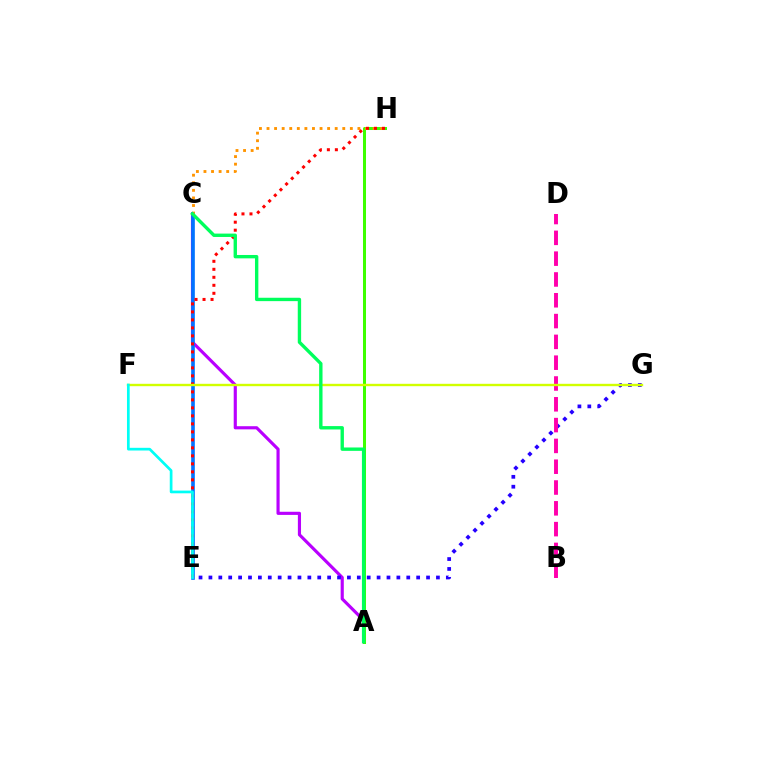{('A', 'C'): [{'color': '#b900ff', 'line_style': 'solid', 'thickness': 2.26}, {'color': '#00ff5c', 'line_style': 'solid', 'thickness': 2.43}], ('C', 'E'): [{'color': '#0074ff', 'line_style': 'solid', 'thickness': 2.62}], ('E', 'G'): [{'color': '#2500ff', 'line_style': 'dotted', 'thickness': 2.69}], ('A', 'H'): [{'color': '#3dff00', 'line_style': 'solid', 'thickness': 2.17}], ('C', 'H'): [{'color': '#ff9400', 'line_style': 'dotted', 'thickness': 2.06}], ('E', 'H'): [{'color': '#ff0000', 'line_style': 'dotted', 'thickness': 2.17}], ('B', 'D'): [{'color': '#ff00ac', 'line_style': 'dashed', 'thickness': 2.83}], ('F', 'G'): [{'color': '#d1ff00', 'line_style': 'solid', 'thickness': 1.72}], ('E', 'F'): [{'color': '#00fff6', 'line_style': 'solid', 'thickness': 1.95}]}